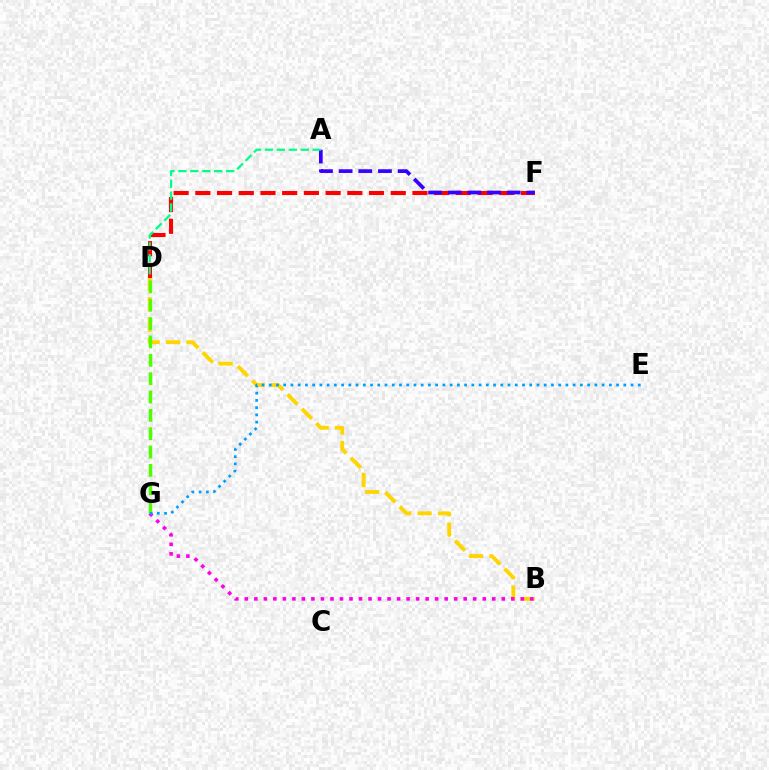{('B', 'D'): [{'color': '#ffd500', 'line_style': 'dashed', 'thickness': 2.78}], ('D', 'F'): [{'color': '#ff0000', 'line_style': 'dashed', 'thickness': 2.95}], ('A', 'F'): [{'color': '#3700ff', 'line_style': 'dashed', 'thickness': 2.67}], ('B', 'G'): [{'color': '#ff00ed', 'line_style': 'dotted', 'thickness': 2.59}], ('D', 'G'): [{'color': '#4fff00', 'line_style': 'dashed', 'thickness': 2.49}], ('E', 'G'): [{'color': '#009eff', 'line_style': 'dotted', 'thickness': 1.97}], ('A', 'D'): [{'color': '#00ff86', 'line_style': 'dashed', 'thickness': 1.62}]}